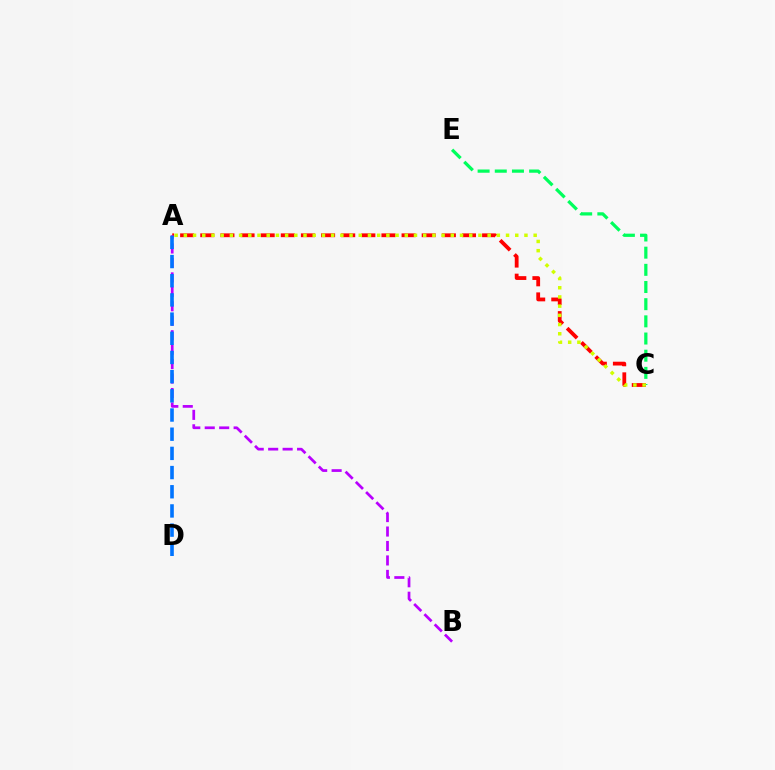{('A', 'C'): [{'color': '#ff0000', 'line_style': 'dashed', 'thickness': 2.73}, {'color': '#d1ff00', 'line_style': 'dotted', 'thickness': 2.5}], ('C', 'E'): [{'color': '#00ff5c', 'line_style': 'dashed', 'thickness': 2.33}], ('A', 'B'): [{'color': '#b900ff', 'line_style': 'dashed', 'thickness': 1.96}], ('A', 'D'): [{'color': '#0074ff', 'line_style': 'dashed', 'thickness': 2.61}]}